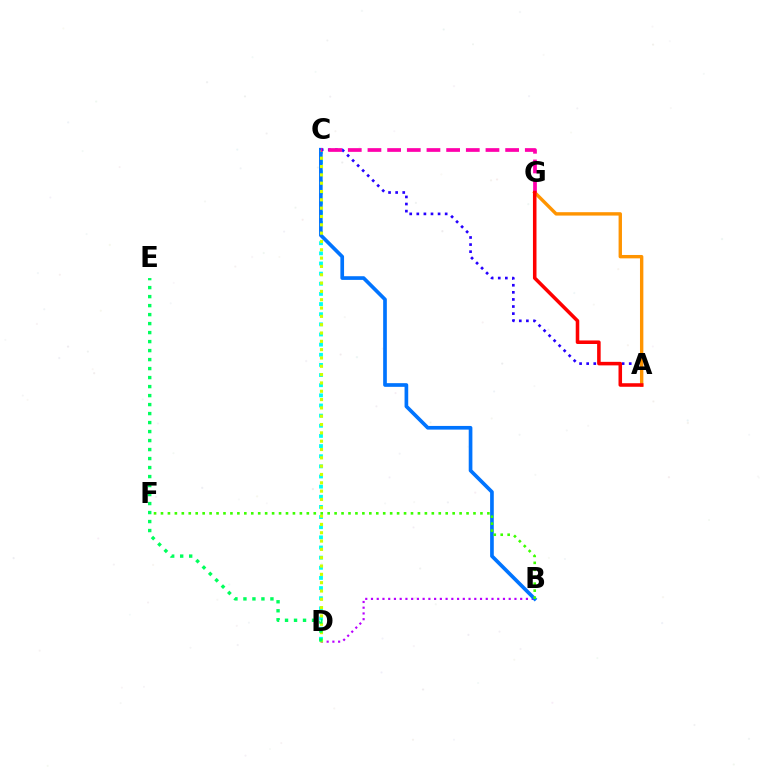{('C', 'D'): [{'color': '#00fff6', 'line_style': 'dotted', 'thickness': 2.76}, {'color': '#d1ff00', 'line_style': 'dotted', 'thickness': 2.26}], ('B', 'D'): [{'color': '#b900ff', 'line_style': 'dotted', 'thickness': 1.56}], ('B', 'C'): [{'color': '#0074ff', 'line_style': 'solid', 'thickness': 2.64}], ('A', 'C'): [{'color': '#2500ff', 'line_style': 'dotted', 'thickness': 1.93}], ('A', 'G'): [{'color': '#ff9400', 'line_style': 'solid', 'thickness': 2.44}, {'color': '#ff0000', 'line_style': 'solid', 'thickness': 2.55}], ('C', 'G'): [{'color': '#ff00ac', 'line_style': 'dashed', 'thickness': 2.67}], ('D', 'E'): [{'color': '#00ff5c', 'line_style': 'dotted', 'thickness': 2.44}], ('B', 'F'): [{'color': '#3dff00', 'line_style': 'dotted', 'thickness': 1.89}]}